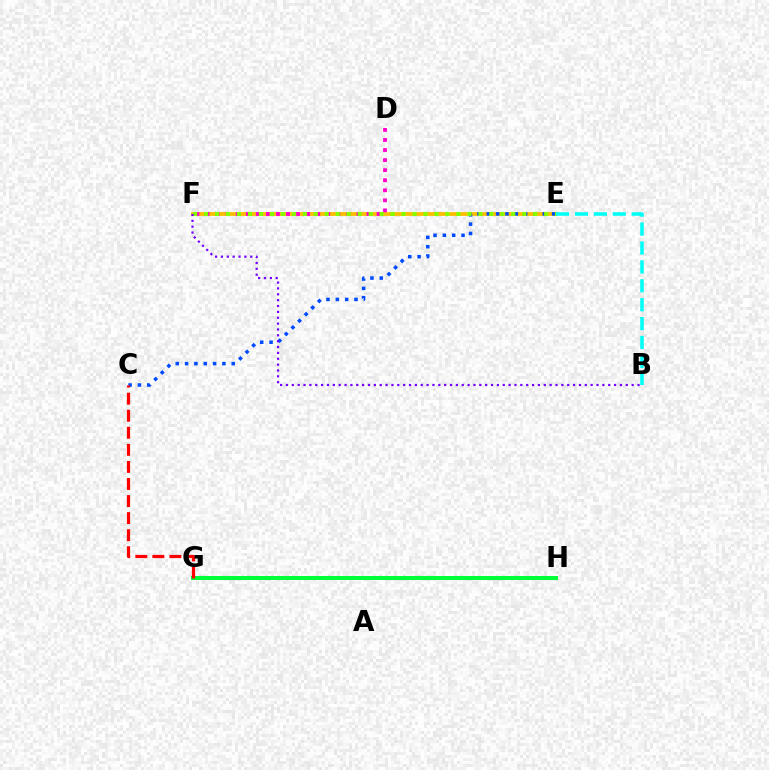{('E', 'F'): [{'color': '#ffbd00', 'line_style': 'solid', 'thickness': 2.72}, {'color': '#84ff00', 'line_style': 'dotted', 'thickness': 2.98}], ('C', 'E'): [{'color': '#004bff', 'line_style': 'dotted', 'thickness': 2.54}], ('B', 'E'): [{'color': '#00fff6', 'line_style': 'dashed', 'thickness': 2.57}], ('D', 'F'): [{'color': '#ff00cf', 'line_style': 'dotted', 'thickness': 2.73}], ('G', 'H'): [{'color': '#00ff39', 'line_style': 'solid', 'thickness': 2.92}], ('C', 'G'): [{'color': '#ff0000', 'line_style': 'dashed', 'thickness': 2.32}], ('B', 'F'): [{'color': '#7200ff', 'line_style': 'dotted', 'thickness': 1.59}]}